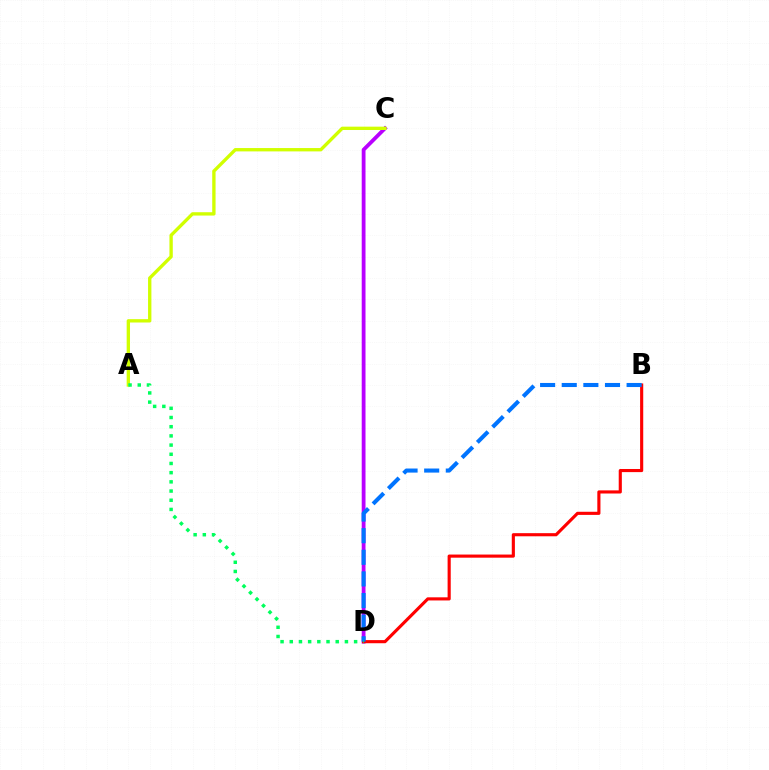{('C', 'D'): [{'color': '#b900ff', 'line_style': 'solid', 'thickness': 2.73}], ('B', 'D'): [{'color': '#ff0000', 'line_style': 'solid', 'thickness': 2.25}, {'color': '#0074ff', 'line_style': 'dashed', 'thickness': 2.94}], ('A', 'C'): [{'color': '#d1ff00', 'line_style': 'solid', 'thickness': 2.41}], ('A', 'D'): [{'color': '#00ff5c', 'line_style': 'dotted', 'thickness': 2.5}]}